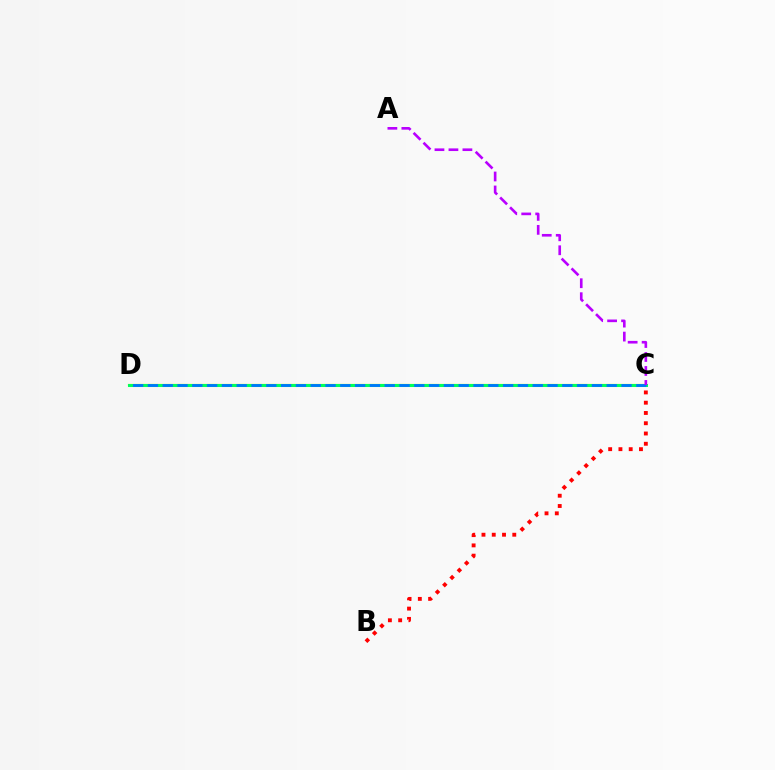{('C', 'D'): [{'color': '#d1ff00', 'line_style': 'solid', 'thickness': 1.58}, {'color': '#00ff5c', 'line_style': 'solid', 'thickness': 2.19}, {'color': '#0074ff', 'line_style': 'dashed', 'thickness': 2.01}], ('B', 'C'): [{'color': '#ff0000', 'line_style': 'dotted', 'thickness': 2.79}], ('A', 'C'): [{'color': '#b900ff', 'line_style': 'dashed', 'thickness': 1.9}]}